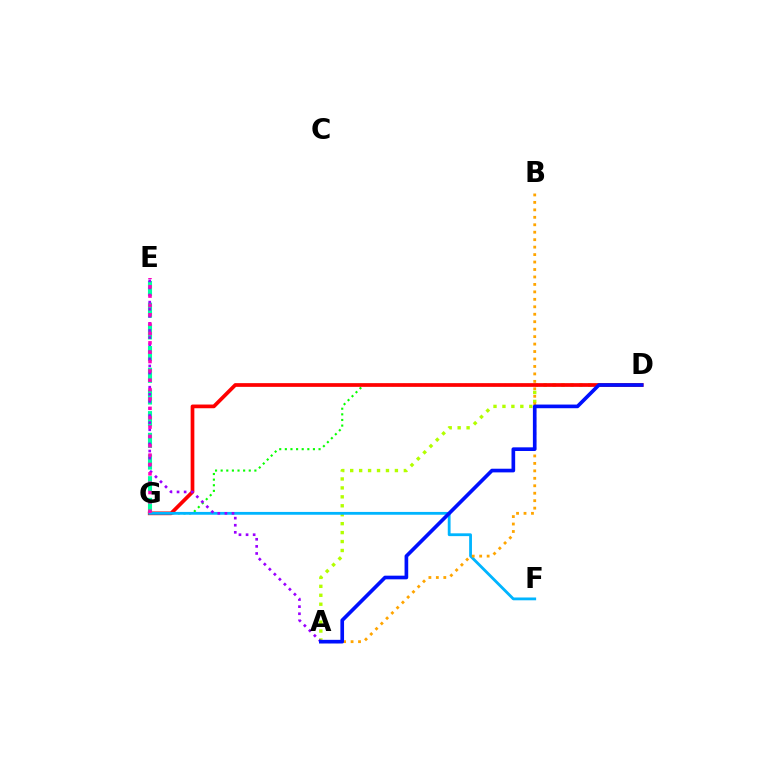{('D', 'G'): [{'color': '#08ff00', 'line_style': 'dotted', 'thickness': 1.53}, {'color': '#ff0000', 'line_style': 'solid', 'thickness': 2.67}], ('A', 'D'): [{'color': '#b3ff00', 'line_style': 'dotted', 'thickness': 2.43}, {'color': '#0010ff', 'line_style': 'solid', 'thickness': 2.64}], ('E', 'G'): [{'color': '#00ff9d', 'line_style': 'dashed', 'thickness': 2.95}, {'color': '#ff00bd', 'line_style': 'dotted', 'thickness': 2.54}], ('F', 'G'): [{'color': '#00b5ff', 'line_style': 'solid', 'thickness': 2.02}], ('A', 'B'): [{'color': '#ffa500', 'line_style': 'dotted', 'thickness': 2.03}], ('A', 'E'): [{'color': '#9b00ff', 'line_style': 'dotted', 'thickness': 1.93}]}